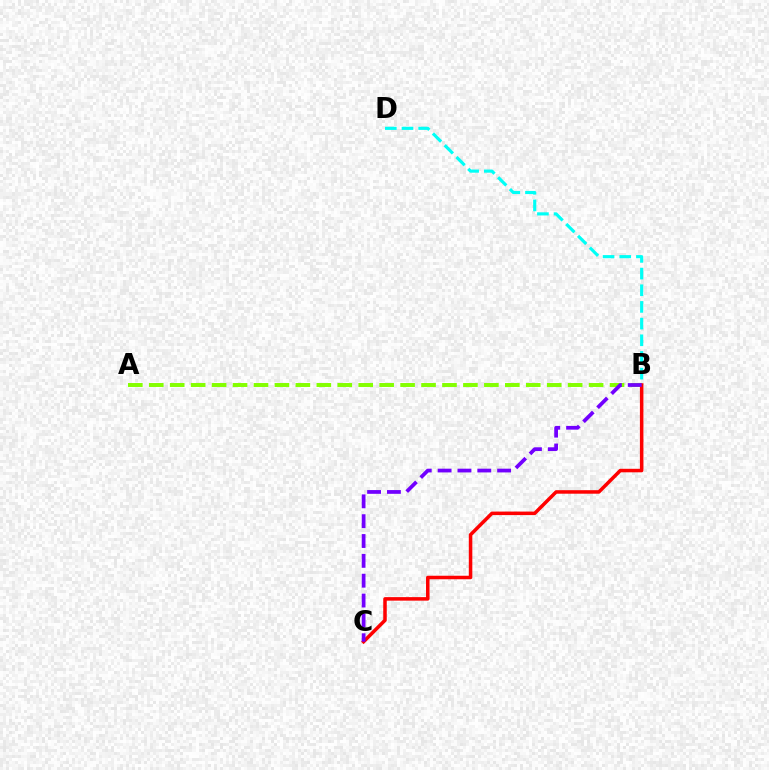{('B', 'D'): [{'color': '#00fff6', 'line_style': 'dashed', 'thickness': 2.26}], ('A', 'B'): [{'color': '#84ff00', 'line_style': 'dashed', 'thickness': 2.85}], ('B', 'C'): [{'color': '#ff0000', 'line_style': 'solid', 'thickness': 2.53}, {'color': '#7200ff', 'line_style': 'dashed', 'thickness': 2.7}]}